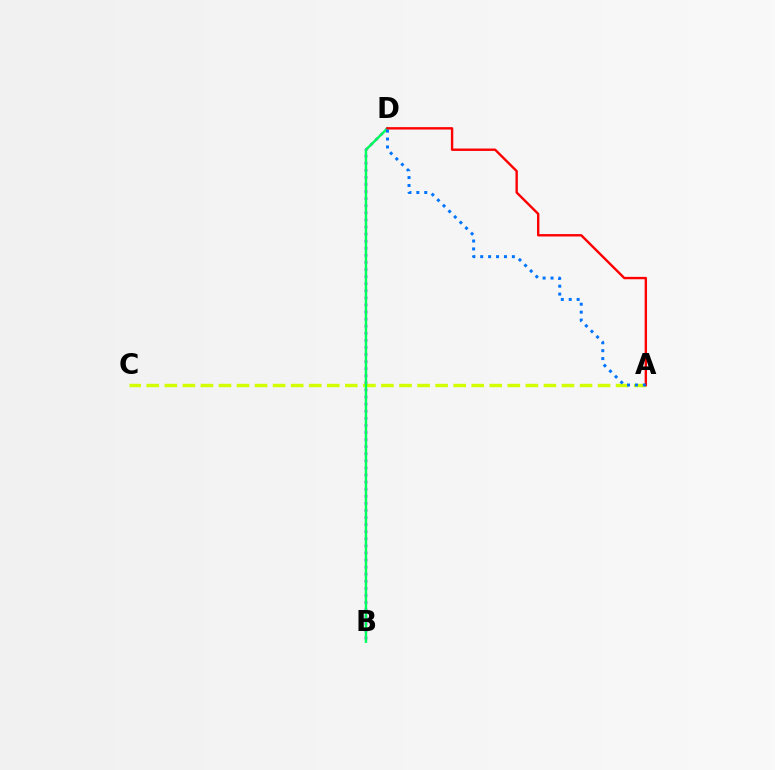{('B', 'D'): [{'color': '#b900ff', 'line_style': 'dotted', 'thickness': 1.93}, {'color': '#00ff5c', 'line_style': 'solid', 'thickness': 1.77}], ('A', 'C'): [{'color': '#d1ff00', 'line_style': 'dashed', 'thickness': 2.45}], ('A', 'D'): [{'color': '#ff0000', 'line_style': 'solid', 'thickness': 1.72}, {'color': '#0074ff', 'line_style': 'dotted', 'thickness': 2.15}]}